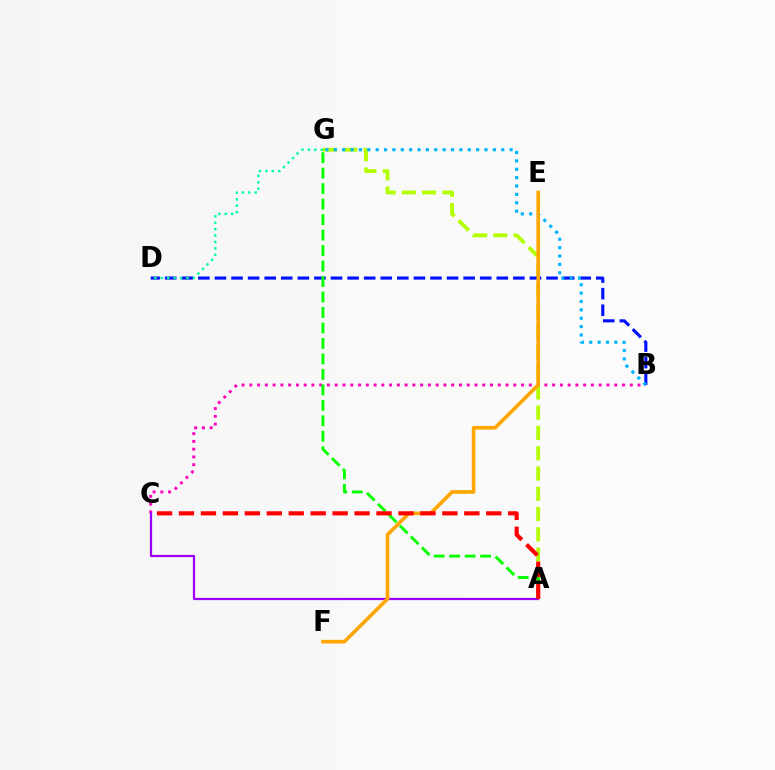{('A', 'G'): [{'color': '#b3ff00', 'line_style': 'dashed', 'thickness': 2.75}, {'color': '#08ff00', 'line_style': 'dashed', 'thickness': 2.1}], ('B', 'C'): [{'color': '#ff00bd', 'line_style': 'dotted', 'thickness': 2.11}], ('A', 'C'): [{'color': '#9b00ff', 'line_style': 'solid', 'thickness': 1.6}, {'color': '#ff0000', 'line_style': 'dashed', 'thickness': 2.98}], ('B', 'D'): [{'color': '#0010ff', 'line_style': 'dashed', 'thickness': 2.25}], ('B', 'G'): [{'color': '#00b5ff', 'line_style': 'dotted', 'thickness': 2.27}], ('D', 'G'): [{'color': '#00ff9d', 'line_style': 'dotted', 'thickness': 1.74}], ('E', 'F'): [{'color': '#ffa500', 'line_style': 'solid', 'thickness': 2.6}]}